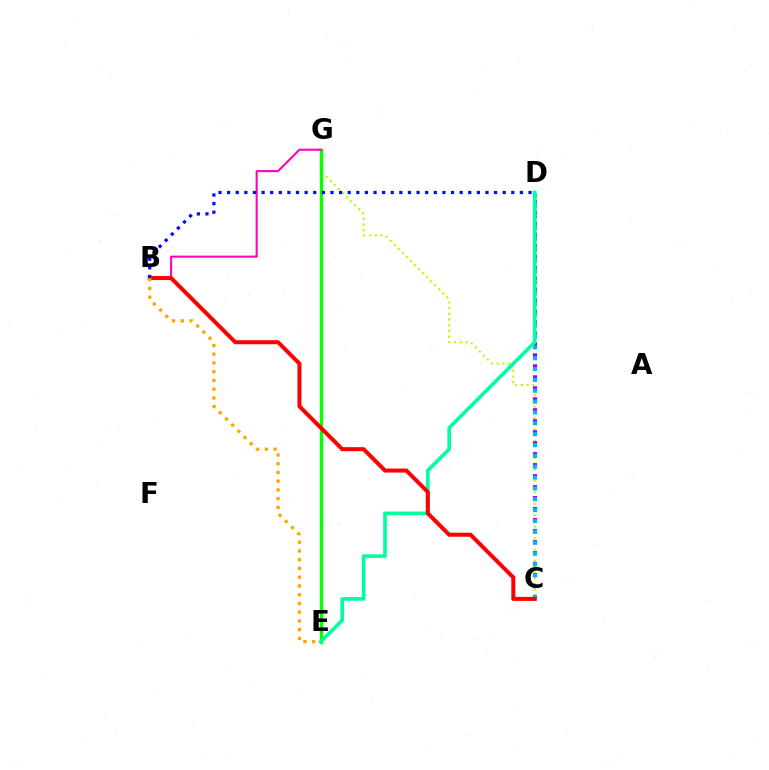{('C', 'G'): [{'color': '#b3ff00', 'line_style': 'dotted', 'thickness': 1.55}], ('C', 'D'): [{'color': '#9b00ff', 'line_style': 'dotted', 'thickness': 2.98}, {'color': '#00b5ff', 'line_style': 'dotted', 'thickness': 2.95}], ('E', 'G'): [{'color': '#08ff00', 'line_style': 'solid', 'thickness': 2.46}], ('B', 'G'): [{'color': '#ff00bd', 'line_style': 'solid', 'thickness': 1.51}], ('D', 'E'): [{'color': '#00ff9d', 'line_style': 'solid', 'thickness': 2.6}], ('B', 'C'): [{'color': '#ff0000', 'line_style': 'solid', 'thickness': 2.9}], ('B', 'E'): [{'color': '#ffa500', 'line_style': 'dotted', 'thickness': 2.37}], ('B', 'D'): [{'color': '#0010ff', 'line_style': 'dotted', 'thickness': 2.34}]}